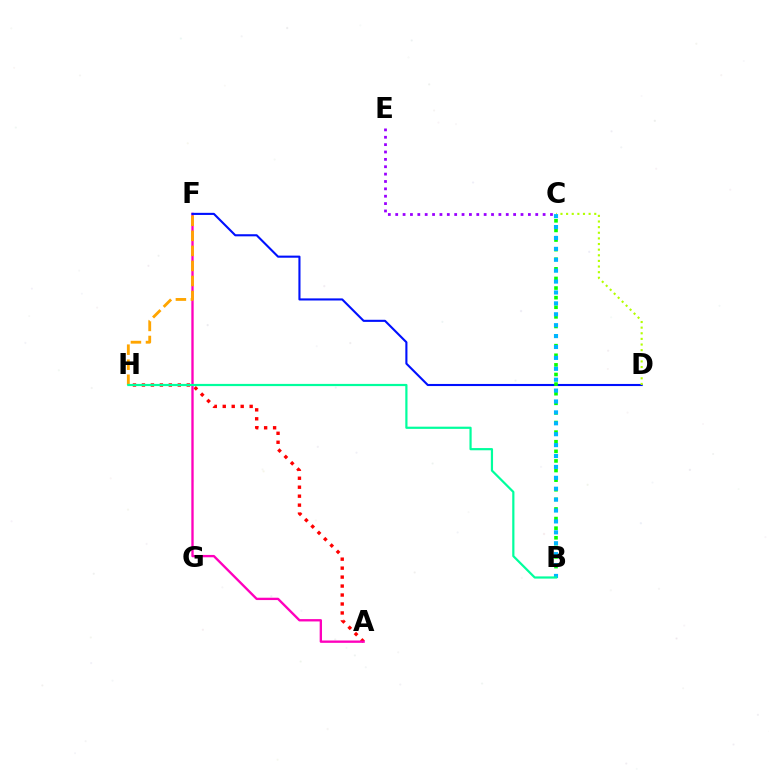{('A', 'H'): [{'color': '#ff0000', 'line_style': 'dotted', 'thickness': 2.44}], ('A', 'F'): [{'color': '#ff00bd', 'line_style': 'solid', 'thickness': 1.69}], ('D', 'F'): [{'color': '#0010ff', 'line_style': 'solid', 'thickness': 1.51}], ('B', 'C'): [{'color': '#08ff00', 'line_style': 'dotted', 'thickness': 2.61}, {'color': '#00b5ff', 'line_style': 'dotted', 'thickness': 2.96}], ('C', 'D'): [{'color': '#b3ff00', 'line_style': 'dotted', 'thickness': 1.53}], ('C', 'E'): [{'color': '#9b00ff', 'line_style': 'dotted', 'thickness': 2.0}], ('F', 'H'): [{'color': '#ffa500', 'line_style': 'dashed', 'thickness': 2.04}], ('B', 'H'): [{'color': '#00ff9d', 'line_style': 'solid', 'thickness': 1.59}]}